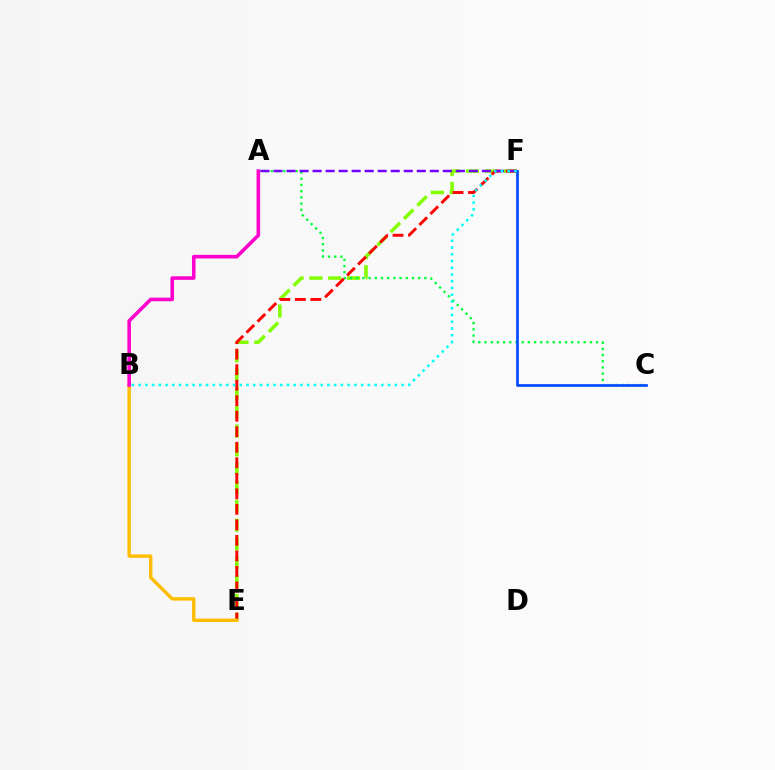{('E', 'F'): [{'color': '#84ff00', 'line_style': 'dashed', 'thickness': 2.56}, {'color': '#ff0000', 'line_style': 'dashed', 'thickness': 2.11}], ('A', 'C'): [{'color': '#00ff39', 'line_style': 'dotted', 'thickness': 1.68}], ('A', 'F'): [{'color': '#7200ff', 'line_style': 'dashed', 'thickness': 1.77}], ('C', 'F'): [{'color': '#004bff', 'line_style': 'solid', 'thickness': 1.96}], ('B', 'E'): [{'color': '#ffbd00', 'line_style': 'solid', 'thickness': 2.45}], ('B', 'F'): [{'color': '#00fff6', 'line_style': 'dotted', 'thickness': 1.83}], ('A', 'B'): [{'color': '#ff00cf', 'line_style': 'solid', 'thickness': 2.57}]}